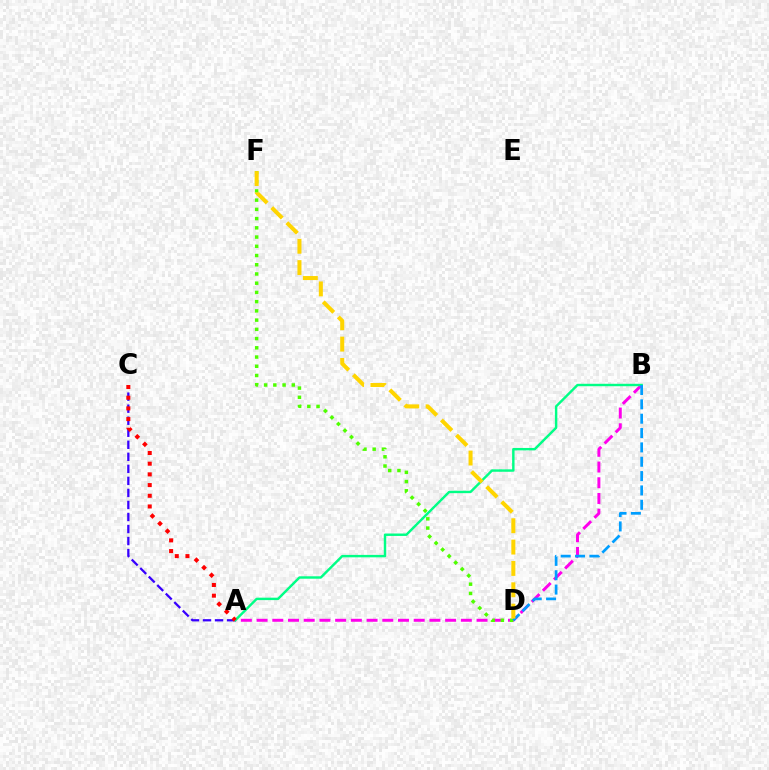{('A', 'C'): [{'color': '#3700ff', 'line_style': 'dashed', 'thickness': 1.63}, {'color': '#ff0000', 'line_style': 'dotted', 'thickness': 2.91}], ('A', 'B'): [{'color': '#ff00ed', 'line_style': 'dashed', 'thickness': 2.13}, {'color': '#00ff86', 'line_style': 'solid', 'thickness': 1.75}], ('D', 'F'): [{'color': '#4fff00', 'line_style': 'dotted', 'thickness': 2.51}, {'color': '#ffd500', 'line_style': 'dashed', 'thickness': 2.9}], ('B', 'D'): [{'color': '#009eff', 'line_style': 'dashed', 'thickness': 1.95}]}